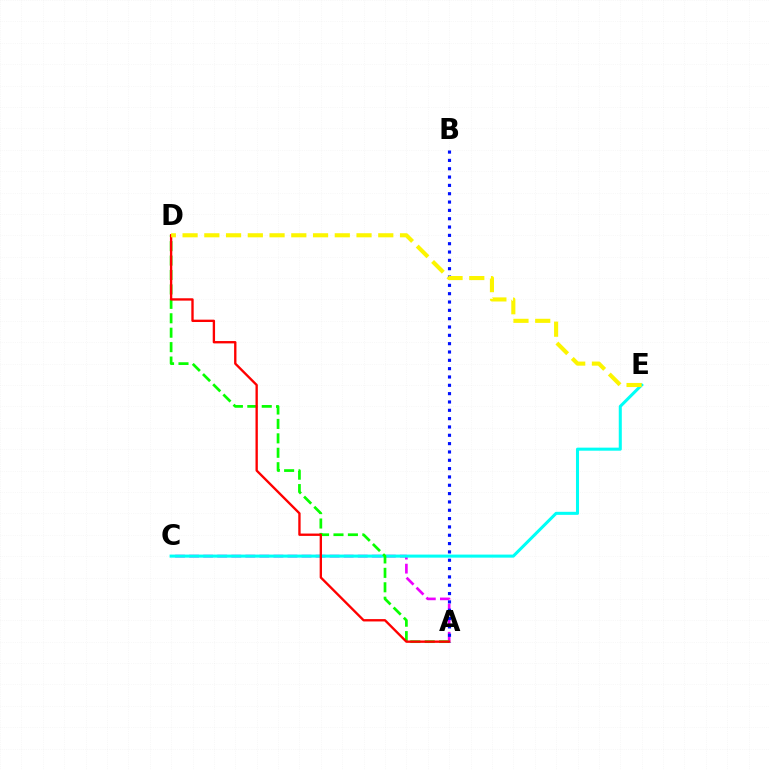{('A', 'C'): [{'color': '#ee00ff', 'line_style': 'dashed', 'thickness': 1.91}], ('C', 'E'): [{'color': '#00fff6', 'line_style': 'solid', 'thickness': 2.19}], ('A', 'D'): [{'color': '#08ff00', 'line_style': 'dashed', 'thickness': 1.96}, {'color': '#ff0000', 'line_style': 'solid', 'thickness': 1.69}], ('A', 'B'): [{'color': '#0010ff', 'line_style': 'dotted', 'thickness': 2.26}], ('D', 'E'): [{'color': '#fcf500', 'line_style': 'dashed', 'thickness': 2.95}]}